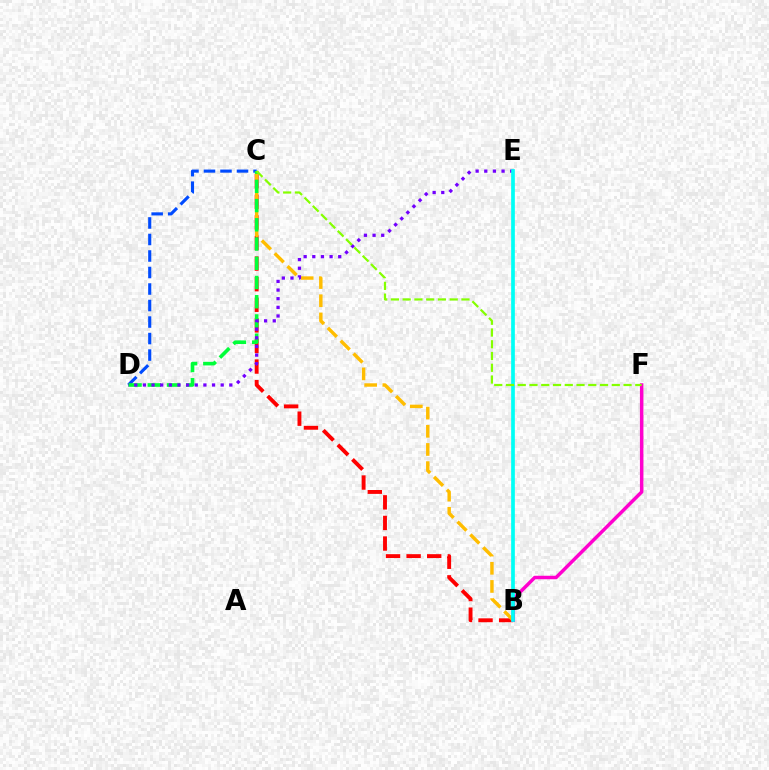{('C', 'D'): [{'color': '#004bff', 'line_style': 'dashed', 'thickness': 2.24}, {'color': '#00ff39', 'line_style': 'dashed', 'thickness': 2.61}], ('B', 'C'): [{'color': '#ff0000', 'line_style': 'dashed', 'thickness': 2.8}, {'color': '#ffbd00', 'line_style': 'dashed', 'thickness': 2.47}], ('D', 'E'): [{'color': '#7200ff', 'line_style': 'dotted', 'thickness': 2.35}], ('B', 'F'): [{'color': '#ff00cf', 'line_style': 'solid', 'thickness': 2.51}], ('B', 'E'): [{'color': '#00fff6', 'line_style': 'solid', 'thickness': 2.66}], ('C', 'F'): [{'color': '#84ff00', 'line_style': 'dashed', 'thickness': 1.6}]}